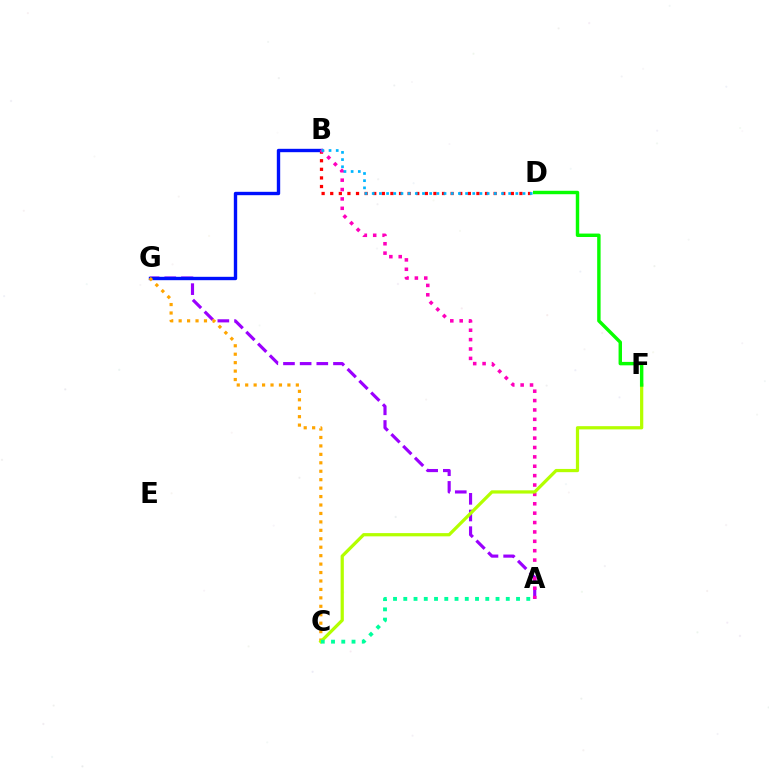{('B', 'D'): [{'color': '#ff0000', 'line_style': 'dotted', 'thickness': 2.34}, {'color': '#00b5ff', 'line_style': 'dotted', 'thickness': 1.95}], ('A', 'G'): [{'color': '#9b00ff', 'line_style': 'dashed', 'thickness': 2.26}], ('B', 'G'): [{'color': '#0010ff', 'line_style': 'solid', 'thickness': 2.43}], ('A', 'B'): [{'color': '#ff00bd', 'line_style': 'dotted', 'thickness': 2.55}], ('C', 'G'): [{'color': '#ffa500', 'line_style': 'dotted', 'thickness': 2.29}], ('C', 'F'): [{'color': '#b3ff00', 'line_style': 'solid', 'thickness': 2.33}], ('A', 'C'): [{'color': '#00ff9d', 'line_style': 'dotted', 'thickness': 2.79}], ('D', 'F'): [{'color': '#08ff00', 'line_style': 'solid', 'thickness': 2.47}]}